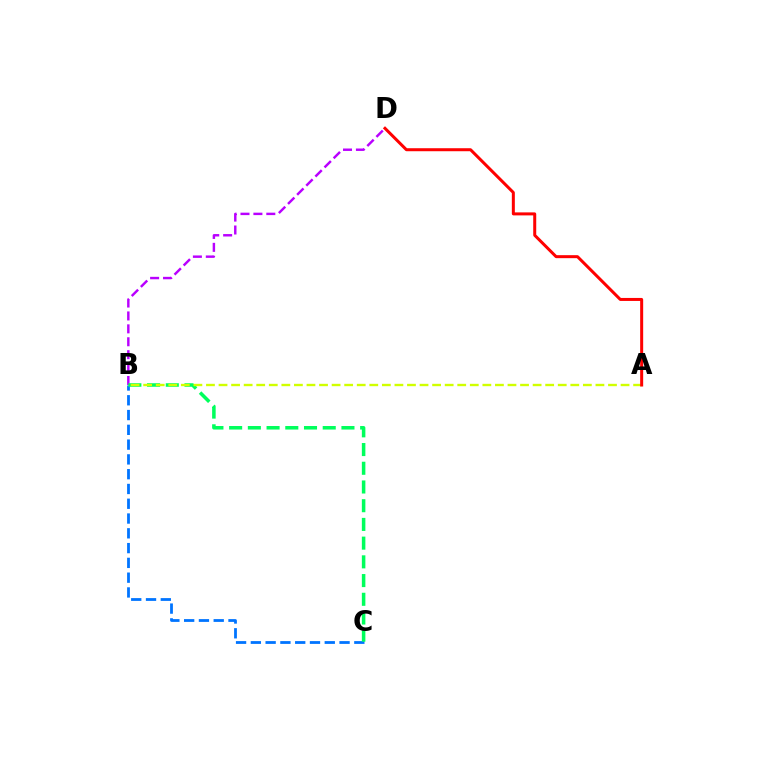{('B', 'D'): [{'color': '#b900ff', 'line_style': 'dashed', 'thickness': 1.75}], ('B', 'C'): [{'color': '#0074ff', 'line_style': 'dashed', 'thickness': 2.01}, {'color': '#00ff5c', 'line_style': 'dashed', 'thickness': 2.54}], ('A', 'B'): [{'color': '#d1ff00', 'line_style': 'dashed', 'thickness': 1.71}], ('A', 'D'): [{'color': '#ff0000', 'line_style': 'solid', 'thickness': 2.16}]}